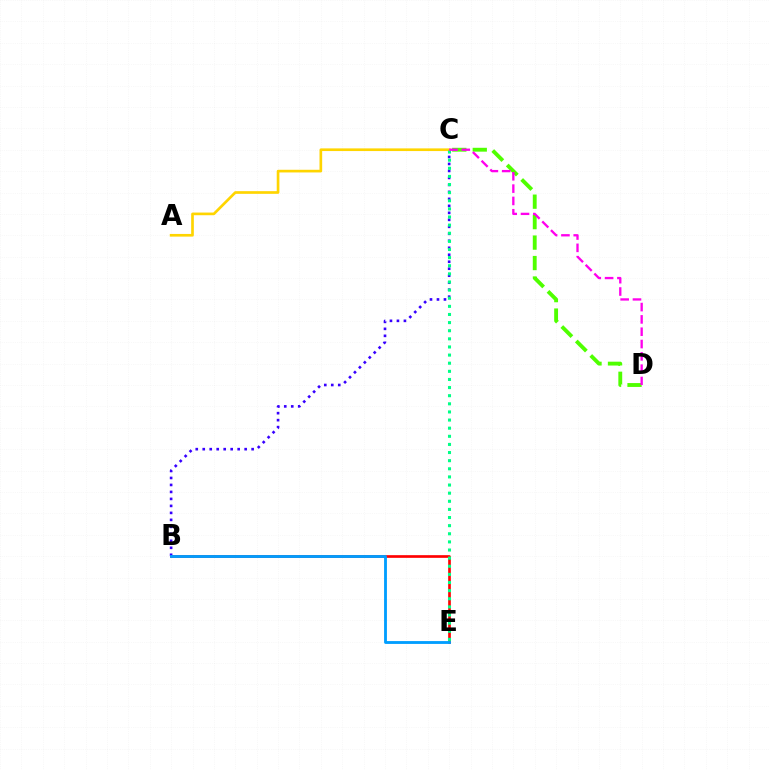{('C', 'D'): [{'color': '#4fff00', 'line_style': 'dashed', 'thickness': 2.78}, {'color': '#ff00ed', 'line_style': 'dashed', 'thickness': 1.67}], ('B', 'E'): [{'color': '#ff0000', 'line_style': 'solid', 'thickness': 1.92}, {'color': '#009eff', 'line_style': 'solid', 'thickness': 2.04}], ('B', 'C'): [{'color': '#3700ff', 'line_style': 'dotted', 'thickness': 1.9}], ('A', 'C'): [{'color': '#ffd500', 'line_style': 'solid', 'thickness': 1.92}], ('C', 'E'): [{'color': '#00ff86', 'line_style': 'dotted', 'thickness': 2.21}]}